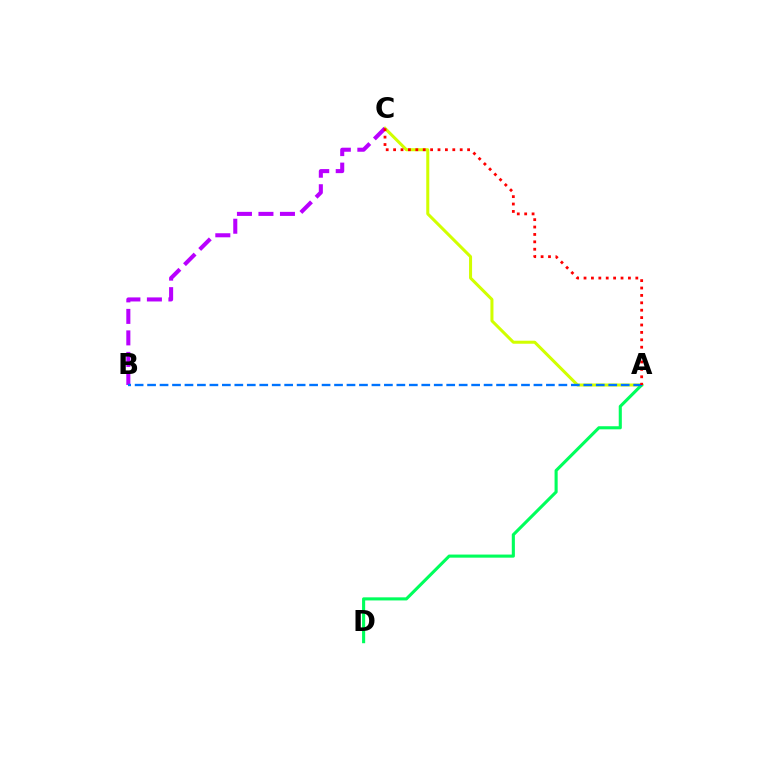{('A', 'C'): [{'color': '#d1ff00', 'line_style': 'solid', 'thickness': 2.18}, {'color': '#ff0000', 'line_style': 'dotted', 'thickness': 2.01}], ('B', 'C'): [{'color': '#b900ff', 'line_style': 'dashed', 'thickness': 2.92}], ('A', 'D'): [{'color': '#00ff5c', 'line_style': 'solid', 'thickness': 2.23}], ('A', 'B'): [{'color': '#0074ff', 'line_style': 'dashed', 'thickness': 1.69}]}